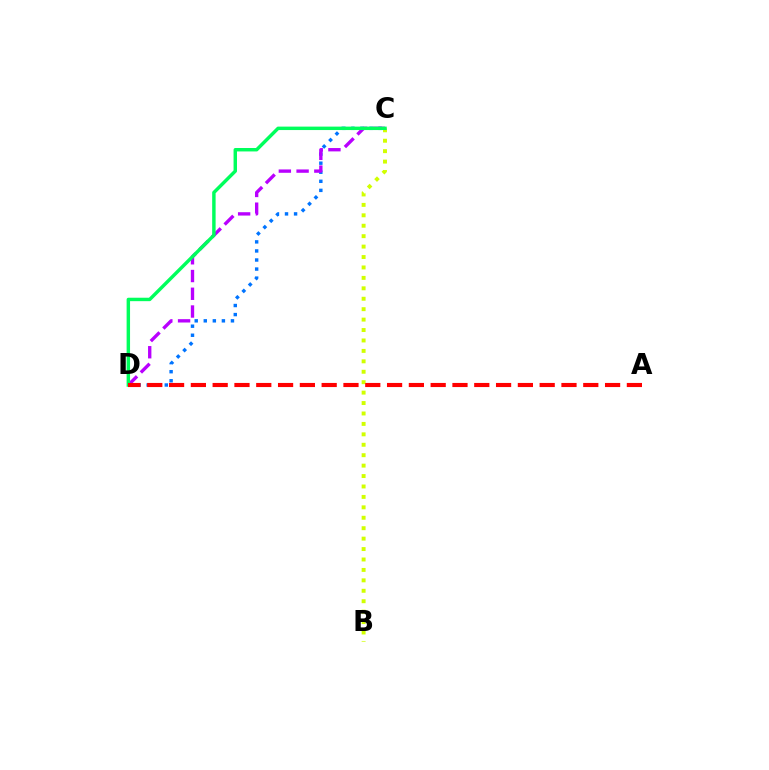{('C', 'D'): [{'color': '#0074ff', 'line_style': 'dotted', 'thickness': 2.46}, {'color': '#b900ff', 'line_style': 'dashed', 'thickness': 2.41}, {'color': '#00ff5c', 'line_style': 'solid', 'thickness': 2.48}], ('B', 'C'): [{'color': '#d1ff00', 'line_style': 'dotted', 'thickness': 2.83}], ('A', 'D'): [{'color': '#ff0000', 'line_style': 'dashed', 'thickness': 2.96}]}